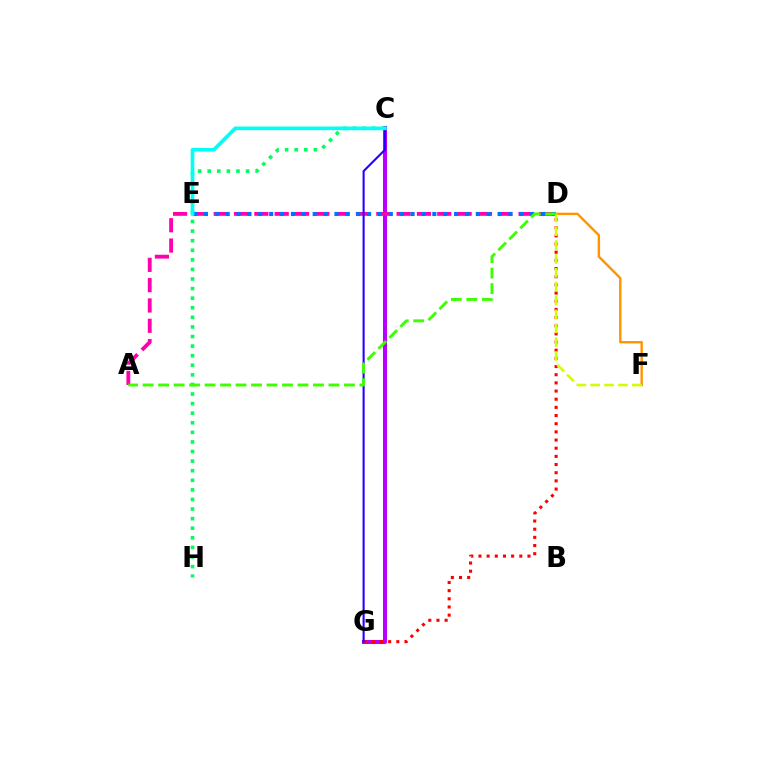{('C', 'G'): [{'color': '#b900ff', 'line_style': 'solid', 'thickness': 2.92}, {'color': '#2500ff', 'line_style': 'solid', 'thickness': 1.5}], ('A', 'D'): [{'color': '#ff00ac', 'line_style': 'dashed', 'thickness': 2.76}, {'color': '#3dff00', 'line_style': 'dashed', 'thickness': 2.1}], ('D', 'G'): [{'color': '#ff0000', 'line_style': 'dotted', 'thickness': 2.22}], ('C', 'H'): [{'color': '#00ff5c', 'line_style': 'dotted', 'thickness': 2.6}], ('D', 'F'): [{'color': '#ff9400', 'line_style': 'solid', 'thickness': 1.73}, {'color': '#d1ff00', 'line_style': 'dashed', 'thickness': 1.88}], ('D', 'E'): [{'color': '#0074ff', 'line_style': 'dotted', 'thickness': 2.95}], ('C', 'E'): [{'color': '#00fff6', 'line_style': 'solid', 'thickness': 2.63}]}